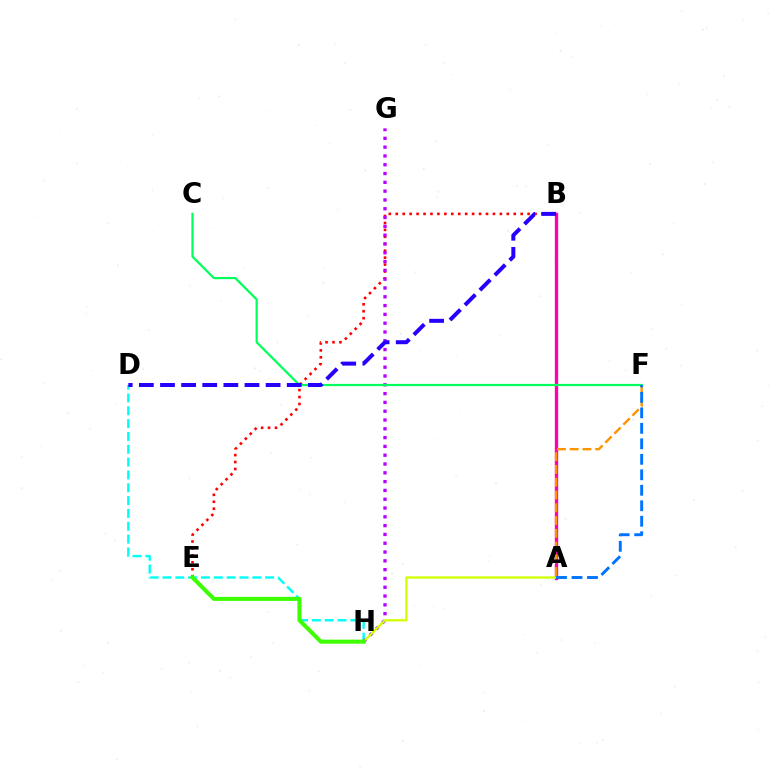{('B', 'E'): [{'color': '#ff0000', 'line_style': 'dotted', 'thickness': 1.89}], ('D', 'H'): [{'color': '#00fff6', 'line_style': 'dashed', 'thickness': 1.74}], ('G', 'H'): [{'color': '#b900ff', 'line_style': 'dotted', 'thickness': 2.39}], ('A', 'B'): [{'color': '#ff00ac', 'line_style': 'solid', 'thickness': 2.41}], ('C', 'F'): [{'color': '#00ff5c', 'line_style': 'solid', 'thickness': 1.59}], ('A', 'H'): [{'color': '#d1ff00', 'line_style': 'solid', 'thickness': 1.65}], ('E', 'H'): [{'color': '#3dff00', 'line_style': 'solid', 'thickness': 2.9}], ('B', 'D'): [{'color': '#2500ff', 'line_style': 'dashed', 'thickness': 2.87}], ('A', 'F'): [{'color': '#ff9400', 'line_style': 'dashed', 'thickness': 1.73}, {'color': '#0074ff', 'line_style': 'dashed', 'thickness': 2.1}]}